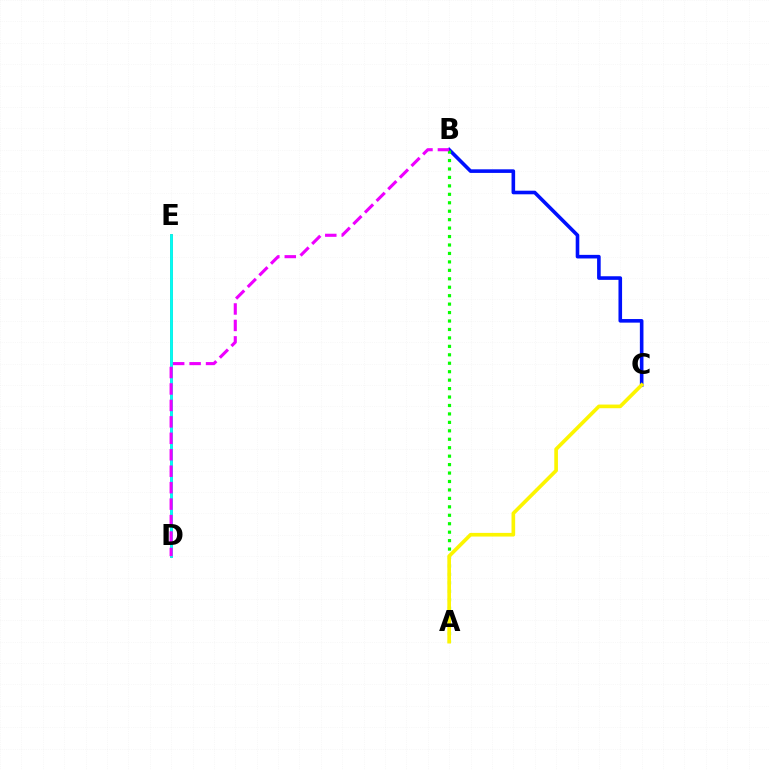{('D', 'E'): [{'color': '#ff0000', 'line_style': 'solid', 'thickness': 1.88}, {'color': '#00fff6', 'line_style': 'solid', 'thickness': 2.05}], ('B', 'C'): [{'color': '#0010ff', 'line_style': 'solid', 'thickness': 2.59}], ('A', 'B'): [{'color': '#08ff00', 'line_style': 'dotted', 'thickness': 2.29}], ('B', 'D'): [{'color': '#ee00ff', 'line_style': 'dashed', 'thickness': 2.24}], ('A', 'C'): [{'color': '#fcf500', 'line_style': 'solid', 'thickness': 2.63}]}